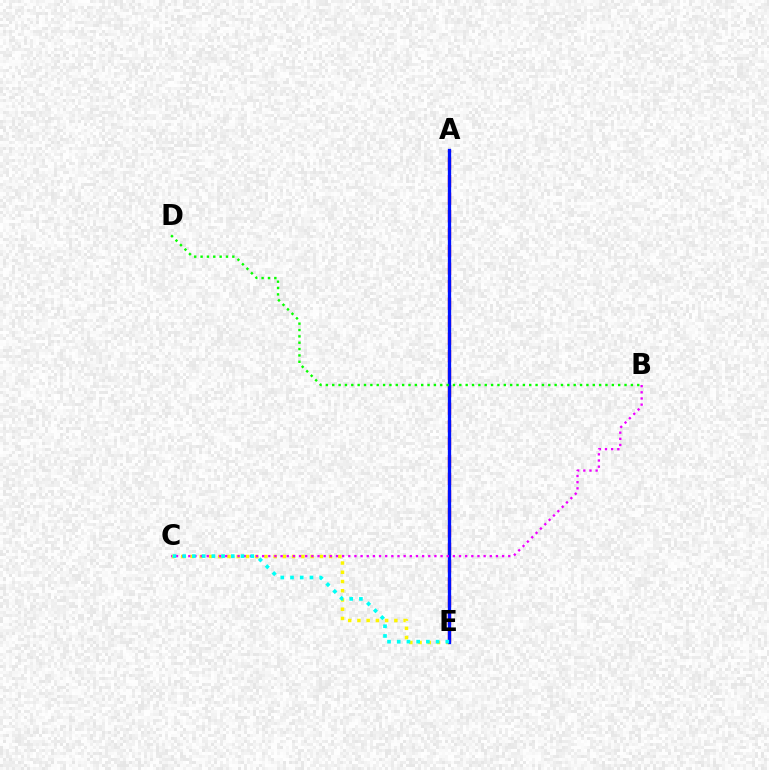{('C', 'E'): [{'color': '#fcf500', 'line_style': 'dotted', 'thickness': 2.51}, {'color': '#00fff6', 'line_style': 'dotted', 'thickness': 2.64}], ('A', 'E'): [{'color': '#ff0000', 'line_style': 'dashed', 'thickness': 2.38}, {'color': '#0010ff', 'line_style': 'solid', 'thickness': 2.37}], ('B', 'C'): [{'color': '#ee00ff', 'line_style': 'dotted', 'thickness': 1.67}], ('B', 'D'): [{'color': '#08ff00', 'line_style': 'dotted', 'thickness': 1.73}]}